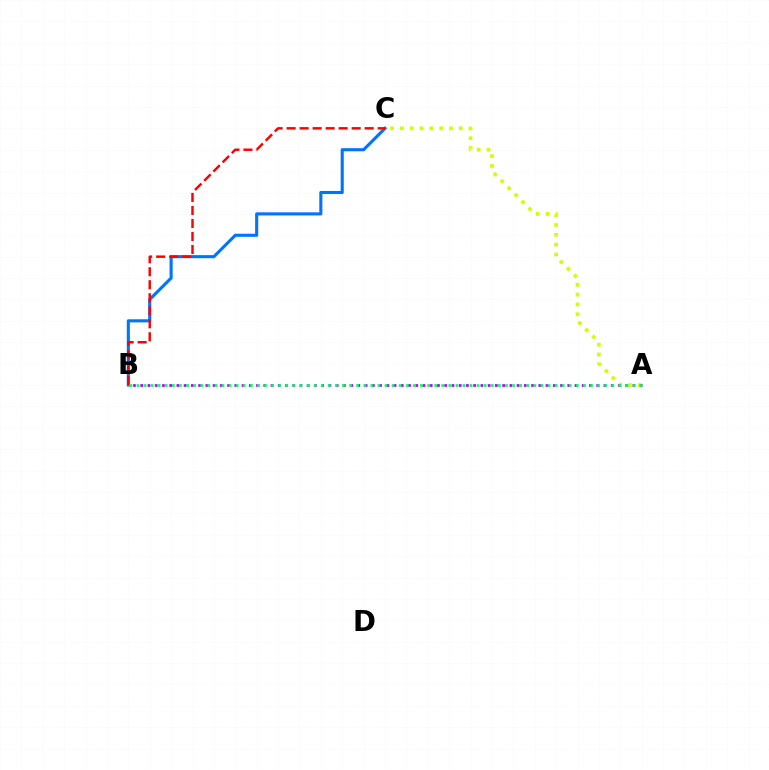{('A', 'C'): [{'color': '#d1ff00', 'line_style': 'dotted', 'thickness': 2.67}], ('A', 'B'): [{'color': '#b900ff', 'line_style': 'dotted', 'thickness': 1.97}, {'color': '#00ff5c', 'line_style': 'dotted', 'thickness': 1.93}], ('B', 'C'): [{'color': '#0074ff', 'line_style': 'solid', 'thickness': 2.23}, {'color': '#ff0000', 'line_style': 'dashed', 'thickness': 1.77}]}